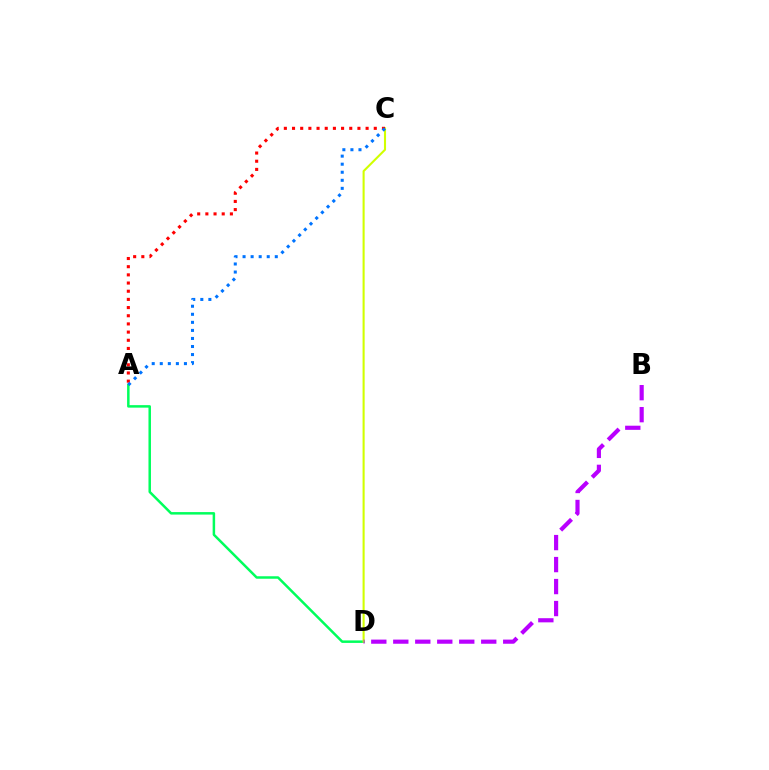{('A', 'D'): [{'color': '#00ff5c', 'line_style': 'solid', 'thickness': 1.8}], ('C', 'D'): [{'color': '#d1ff00', 'line_style': 'solid', 'thickness': 1.51}], ('A', 'C'): [{'color': '#ff0000', 'line_style': 'dotted', 'thickness': 2.22}, {'color': '#0074ff', 'line_style': 'dotted', 'thickness': 2.19}], ('B', 'D'): [{'color': '#b900ff', 'line_style': 'dashed', 'thickness': 2.99}]}